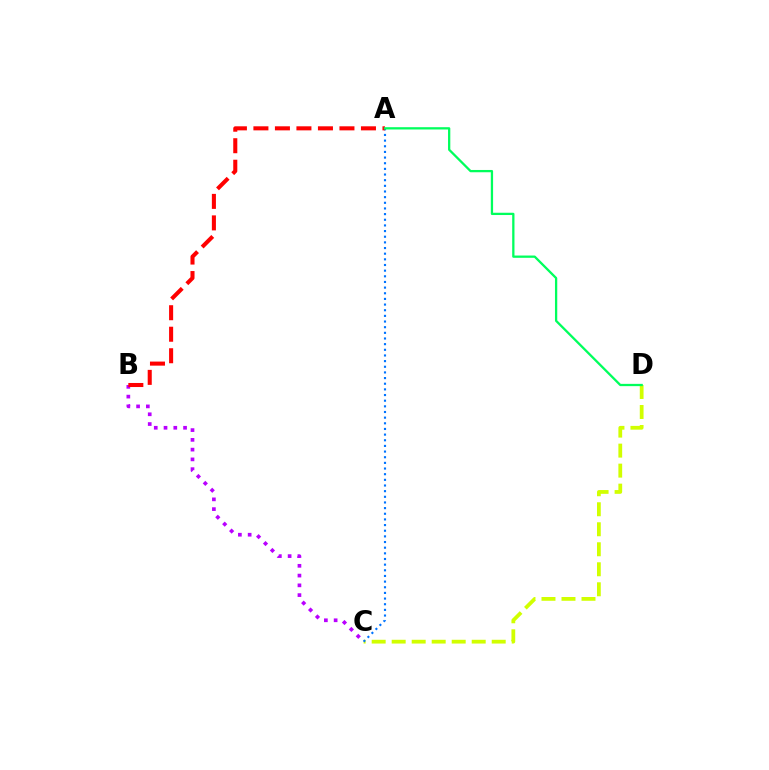{('C', 'D'): [{'color': '#d1ff00', 'line_style': 'dashed', 'thickness': 2.72}], ('A', 'C'): [{'color': '#0074ff', 'line_style': 'dotted', 'thickness': 1.54}], ('B', 'C'): [{'color': '#b900ff', 'line_style': 'dotted', 'thickness': 2.65}], ('A', 'B'): [{'color': '#ff0000', 'line_style': 'dashed', 'thickness': 2.92}], ('A', 'D'): [{'color': '#00ff5c', 'line_style': 'solid', 'thickness': 1.64}]}